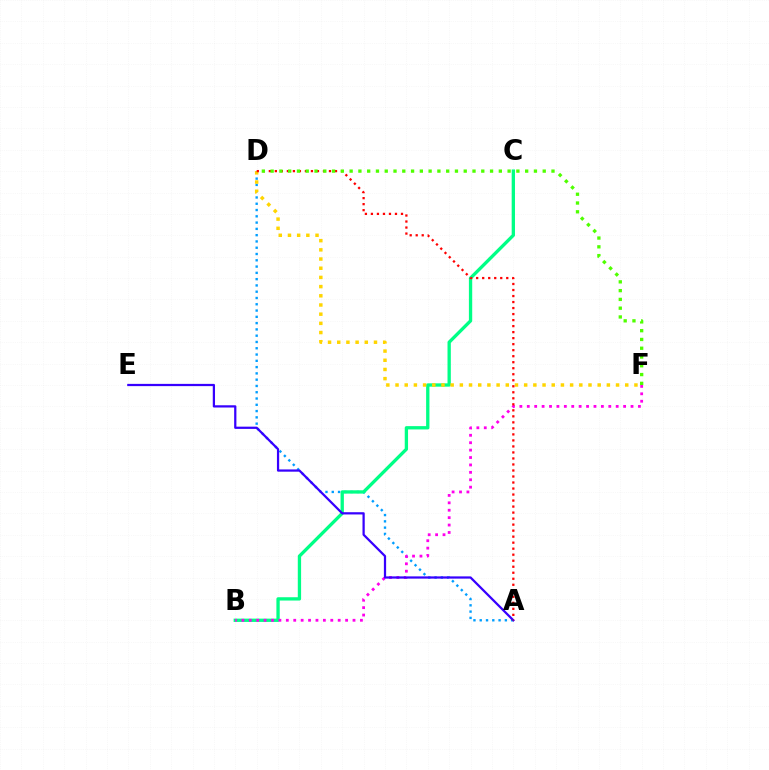{('A', 'D'): [{'color': '#009eff', 'line_style': 'dotted', 'thickness': 1.71}, {'color': '#ff0000', 'line_style': 'dotted', 'thickness': 1.63}], ('B', 'C'): [{'color': '#00ff86', 'line_style': 'solid', 'thickness': 2.38}], ('B', 'F'): [{'color': '#ff00ed', 'line_style': 'dotted', 'thickness': 2.01}], ('D', 'F'): [{'color': '#ffd500', 'line_style': 'dotted', 'thickness': 2.5}, {'color': '#4fff00', 'line_style': 'dotted', 'thickness': 2.38}], ('A', 'E'): [{'color': '#3700ff', 'line_style': 'solid', 'thickness': 1.61}]}